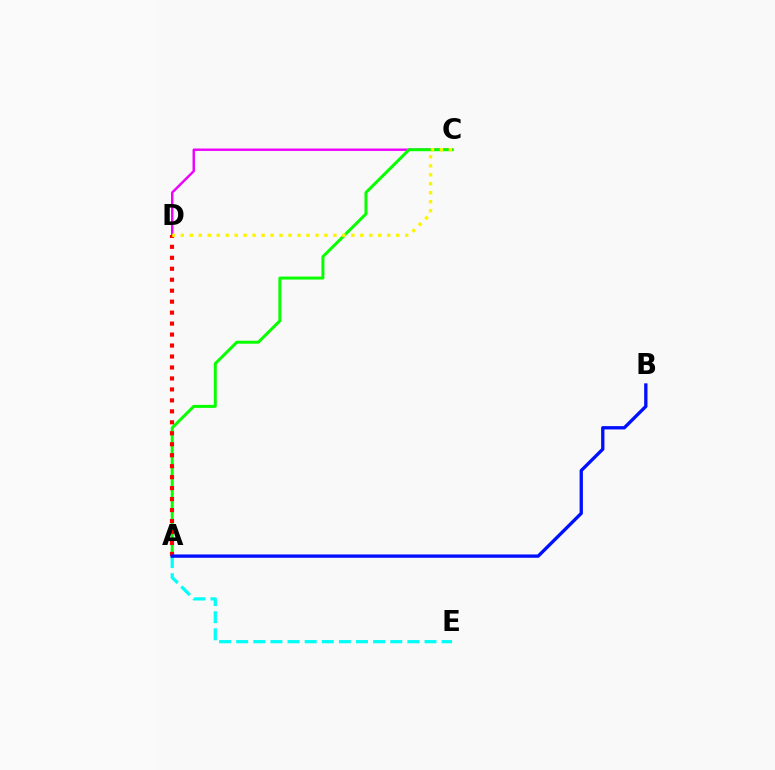{('C', 'D'): [{'color': '#ee00ff', 'line_style': 'solid', 'thickness': 1.74}, {'color': '#fcf500', 'line_style': 'dotted', 'thickness': 2.44}], ('A', 'E'): [{'color': '#00fff6', 'line_style': 'dashed', 'thickness': 2.33}], ('A', 'C'): [{'color': '#08ff00', 'line_style': 'solid', 'thickness': 2.15}], ('A', 'D'): [{'color': '#ff0000', 'line_style': 'dotted', 'thickness': 2.98}], ('A', 'B'): [{'color': '#0010ff', 'line_style': 'solid', 'thickness': 2.39}]}